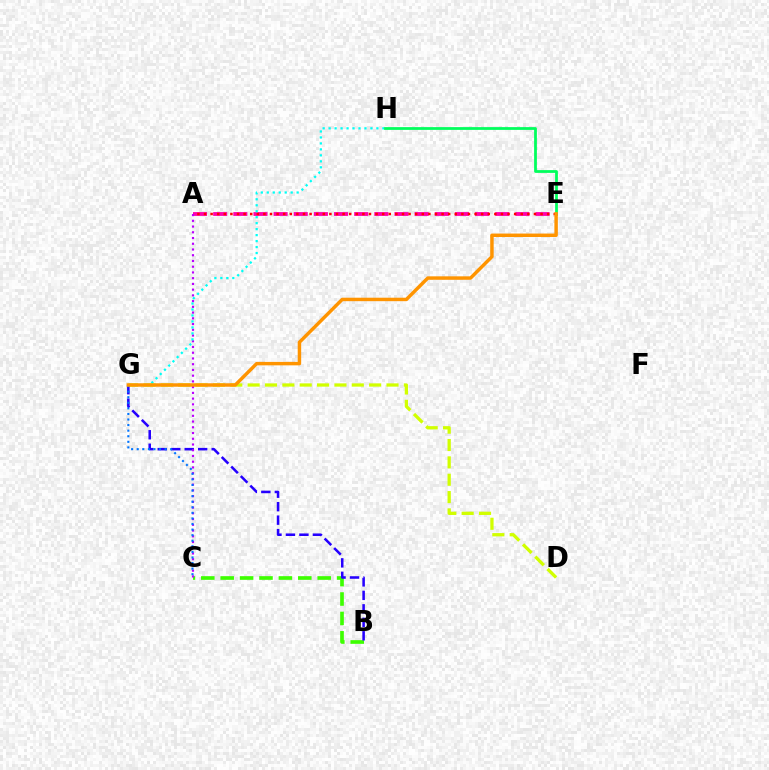{('A', 'E'): [{'color': '#ff00ac', 'line_style': 'dashed', 'thickness': 2.74}, {'color': '#ff0000', 'line_style': 'dotted', 'thickness': 1.79}], ('B', 'C'): [{'color': '#3dff00', 'line_style': 'dashed', 'thickness': 2.64}], ('D', 'G'): [{'color': '#d1ff00', 'line_style': 'dashed', 'thickness': 2.36}], ('B', 'G'): [{'color': '#2500ff', 'line_style': 'dashed', 'thickness': 1.83}], ('A', 'C'): [{'color': '#b900ff', 'line_style': 'dotted', 'thickness': 1.56}], ('C', 'G'): [{'color': '#0074ff', 'line_style': 'dotted', 'thickness': 1.52}], ('G', 'H'): [{'color': '#00fff6', 'line_style': 'dotted', 'thickness': 1.62}], ('E', 'H'): [{'color': '#00ff5c', 'line_style': 'solid', 'thickness': 1.99}], ('E', 'G'): [{'color': '#ff9400', 'line_style': 'solid', 'thickness': 2.49}]}